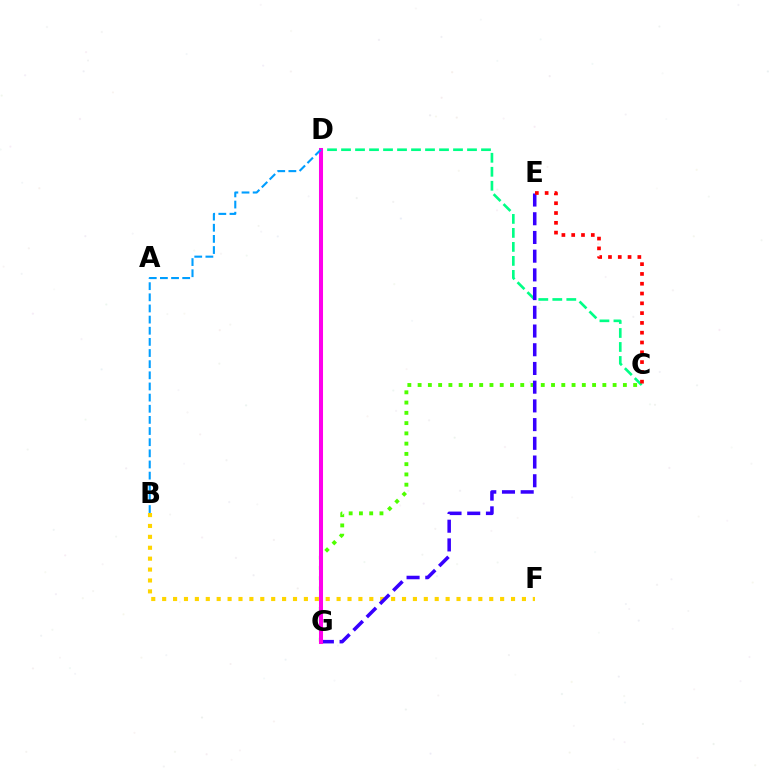{('B', 'F'): [{'color': '#ffd500', 'line_style': 'dotted', 'thickness': 2.96}], ('C', 'D'): [{'color': '#00ff86', 'line_style': 'dashed', 'thickness': 1.9}], ('C', 'G'): [{'color': '#4fff00', 'line_style': 'dotted', 'thickness': 2.79}], ('E', 'G'): [{'color': '#3700ff', 'line_style': 'dashed', 'thickness': 2.54}], ('D', 'G'): [{'color': '#ff00ed', 'line_style': 'solid', 'thickness': 2.9}], ('B', 'D'): [{'color': '#009eff', 'line_style': 'dashed', 'thickness': 1.51}], ('C', 'E'): [{'color': '#ff0000', 'line_style': 'dotted', 'thickness': 2.66}]}